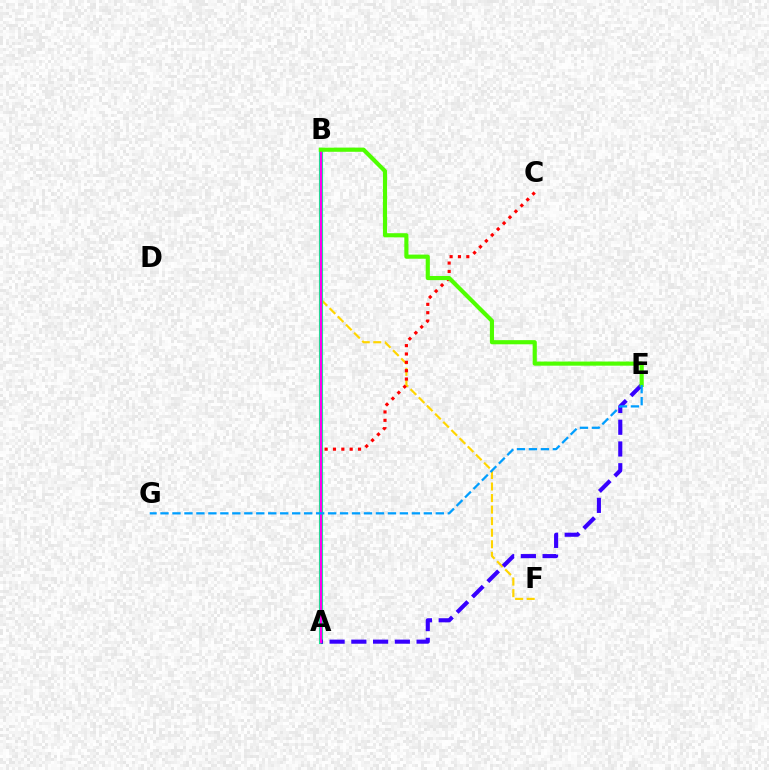{('B', 'F'): [{'color': '#ffd500', 'line_style': 'dashed', 'thickness': 1.57}], ('A', 'C'): [{'color': '#ff0000', 'line_style': 'dotted', 'thickness': 2.27}], ('A', 'B'): [{'color': '#00ff86', 'line_style': 'solid', 'thickness': 2.96}, {'color': '#ff00ed', 'line_style': 'solid', 'thickness': 1.68}], ('A', 'E'): [{'color': '#3700ff', 'line_style': 'dashed', 'thickness': 2.95}], ('B', 'E'): [{'color': '#4fff00', 'line_style': 'solid', 'thickness': 2.98}], ('E', 'G'): [{'color': '#009eff', 'line_style': 'dashed', 'thickness': 1.63}]}